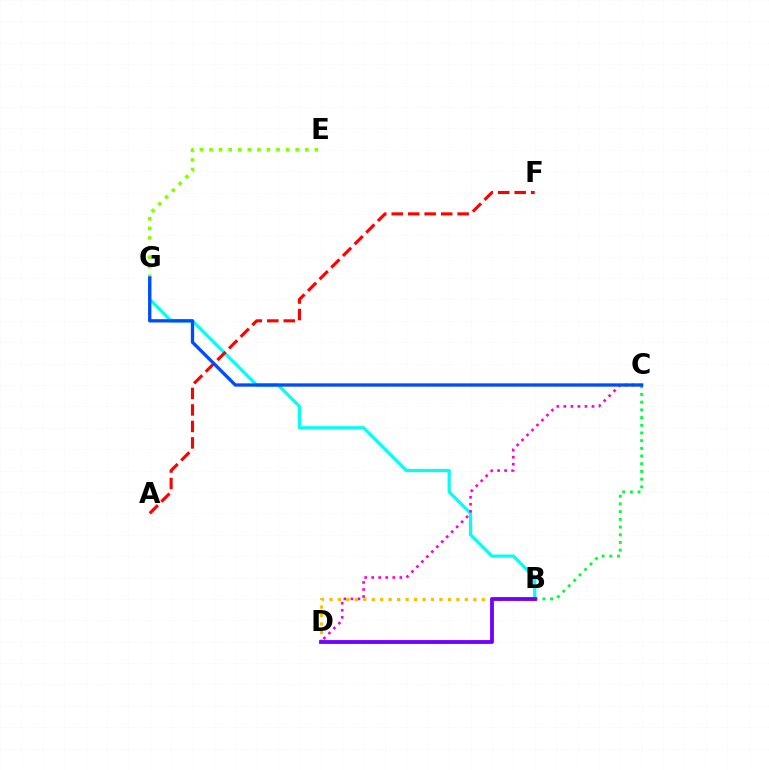{('E', 'G'): [{'color': '#84ff00', 'line_style': 'dotted', 'thickness': 2.6}], ('B', 'G'): [{'color': '#00fff6', 'line_style': 'solid', 'thickness': 2.3}], ('B', 'C'): [{'color': '#00ff39', 'line_style': 'dotted', 'thickness': 2.09}], ('C', 'D'): [{'color': '#ff00cf', 'line_style': 'dotted', 'thickness': 1.91}], ('B', 'D'): [{'color': '#ffbd00', 'line_style': 'dotted', 'thickness': 2.3}, {'color': '#7200ff', 'line_style': 'solid', 'thickness': 2.75}], ('A', 'F'): [{'color': '#ff0000', 'line_style': 'dashed', 'thickness': 2.24}], ('C', 'G'): [{'color': '#004bff', 'line_style': 'solid', 'thickness': 2.38}]}